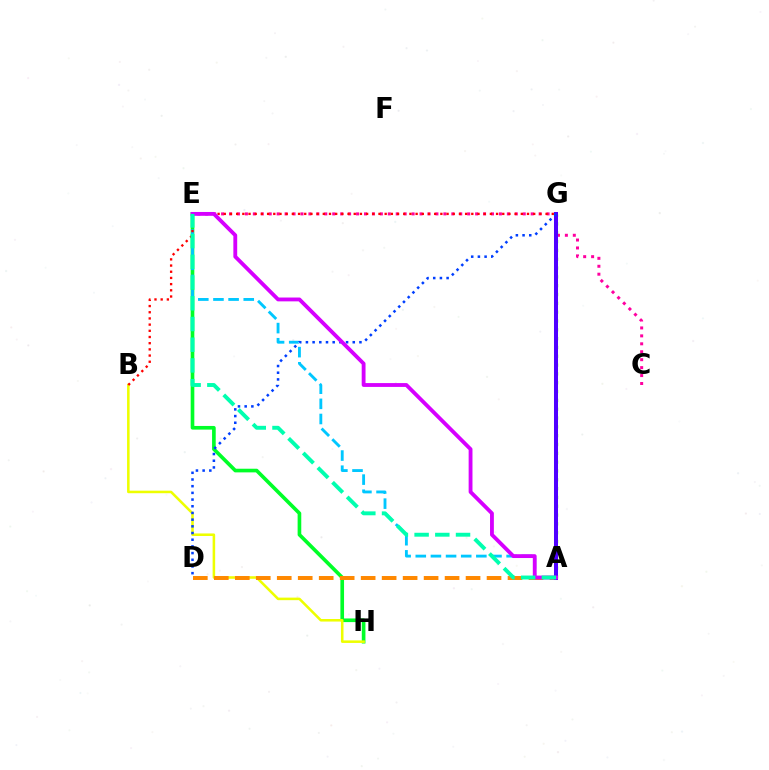{('E', 'H'): [{'color': '#00ff27', 'line_style': 'solid', 'thickness': 2.63}], ('B', 'H'): [{'color': '#eeff00', 'line_style': 'solid', 'thickness': 1.84}], ('A', 'D'): [{'color': '#ff8800', 'line_style': 'dashed', 'thickness': 2.85}], ('C', 'E'): [{'color': '#ff00a0', 'line_style': 'dotted', 'thickness': 2.16}], ('A', 'G'): [{'color': '#66ff00', 'line_style': 'dotted', 'thickness': 2.4}, {'color': '#4f00ff', 'line_style': 'solid', 'thickness': 2.89}], ('A', 'E'): [{'color': '#00c7ff', 'line_style': 'dashed', 'thickness': 2.06}, {'color': '#d600ff', 'line_style': 'solid', 'thickness': 2.76}, {'color': '#00ffaf', 'line_style': 'dashed', 'thickness': 2.81}], ('D', 'G'): [{'color': '#003fff', 'line_style': 'dotted', 'thickness': 1.82}], ('B', 'G'): [{'color': '#ff0000', 'line_style': 'dotted', 'thickness': 1.68}]}